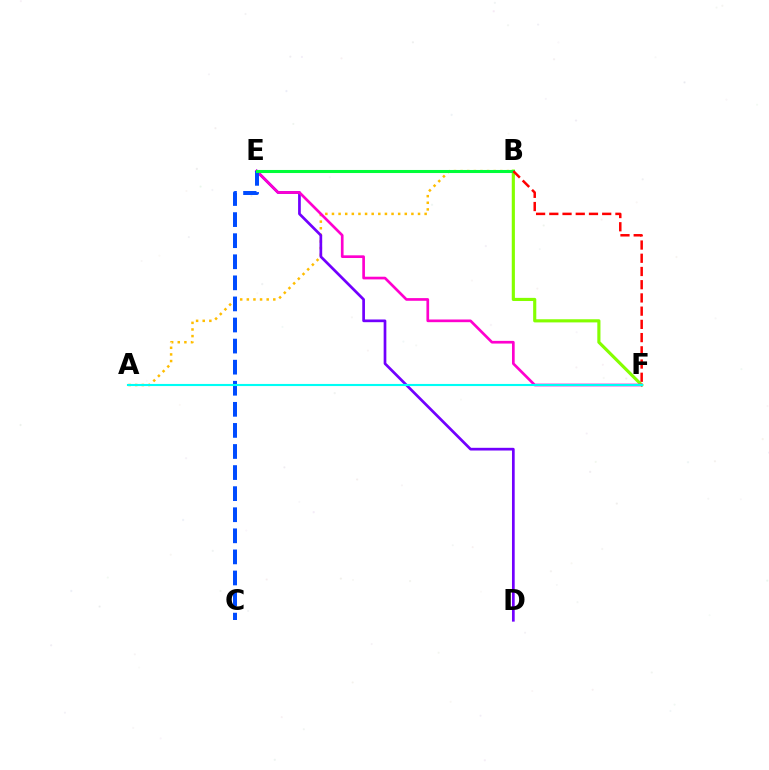{('A', 'B'): [{'color': '#ffbd00', 'line_style': 'dotted', 'thickness': 1.8}], ('B', 'F'): [{'color': '#84ff00', 'line_style': 'solid', 'thickness': 2.26}, {'color': '#ff0000', 'line_style': 'dashed', 'thickness': 1.8}], ('D', 'E'): [{'color': '#7200ff', 'line_style': 'solid', 'thickness': 1.95}], ('E', 'F'): [{'color': '#ff00cf', 'line_style': 'solid', 'thickness': 1.93}], ('C', 'E'): [{'color': '#004bff', 'line_style': 'dashed', 'thickness': 2.86}], ('A', 'F'): [{'color': '#00fff6', 'line_style': 'solid', 'thickness': 1.52}], ('B', 'E'): [{'color': '#00ff39', 'line_style': 'solid', 'thickness': 2.2}]}